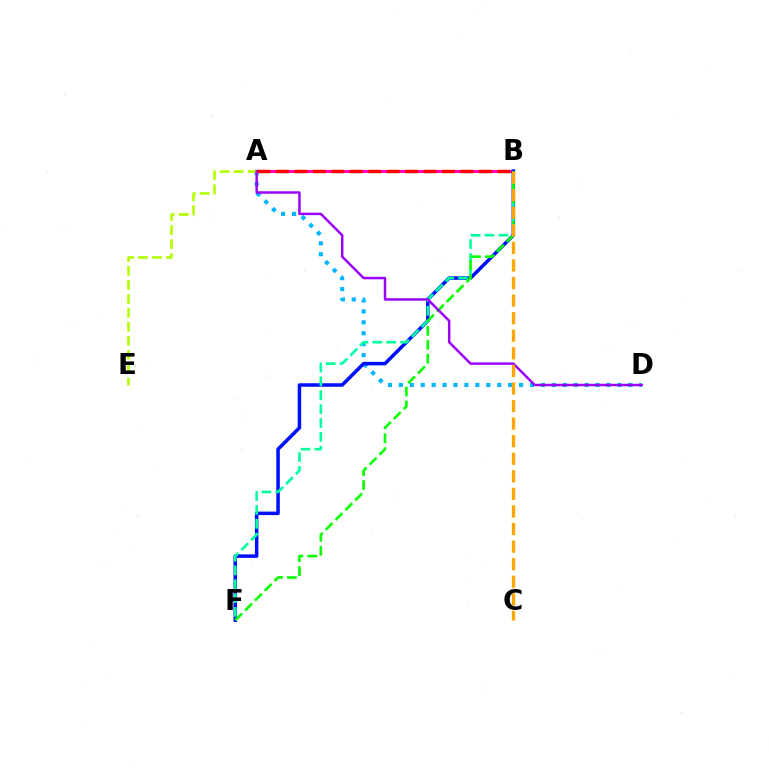{('A', 'B'): [{'color': '#ff00bd', 'line_style': 'solid', 'thickness': 2.12}, {'color': '#ff0000', 'line_style': 'dashed', 'thickness': 2.51}], ('A', 'D'): [{'color': '#00b5ff', 'line_style': 'dotted', 'thickness': 2.97}, {'color': '#9b00ff', 'line_style': 'solid', 'thickness': 1.78}], ('B', 'F'): [{'color': '#0010ff', 'line_style': 'solid', 'thickness': 2.53}, {'color': '#00ff9d', 'line_style': 'dashed', 'thickness': 1.88}, {'color': '#08ff00', 'line_style': 'dashed', 'thickness': 1.89}], ('A', 'E'): [{'color': '#b3ff00', 'line_style': 'dashed', 'thickness': 1.9}], ('B', 'C'): [{'color': '#ffa500', 'line_style': 'dashed', 'thickness': 2.39}]}